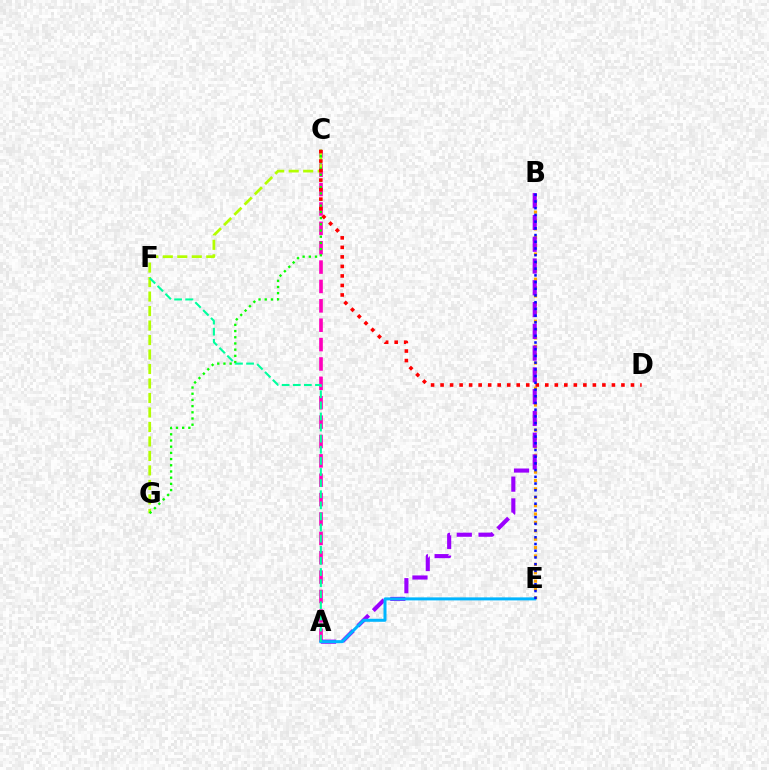{('A', 'C'): [{'color': '#ff00bd', 'line_style': 'dashed', 'thickness': 2.63}], ('C', 'G'): [{'color': '#b3ff00', 'line_style': 'dashed', 'thickness': 1.97}, {'color': '#08ff00', 'line_style': 'dotted', 'thickness': 1.68}], ('B', 'E'): [{'color': '#ffa500', 'line_style': 'dotted', 'thickness': 2.28}, {'color': '#0010ff', 'line_style': 'dotted', 'thickness': 1.82}], ('A', 'B'): [{'color': '#9b00ff', 'line_style': 'dashed', 'thickness': 2.96}], ('A', 'E'): [{'color': '#00b5ff', 'line_style': 'solid', 'thickness': 2.17}], ('A', 'F'): [{'color': '#00ff9d', 'line_style': 'dashed', 'thickness': 1.51}], ('C', 'D'): [{'color': '#ff0000', 'line_style': 'dotted', 'thickness': 2.59}]}